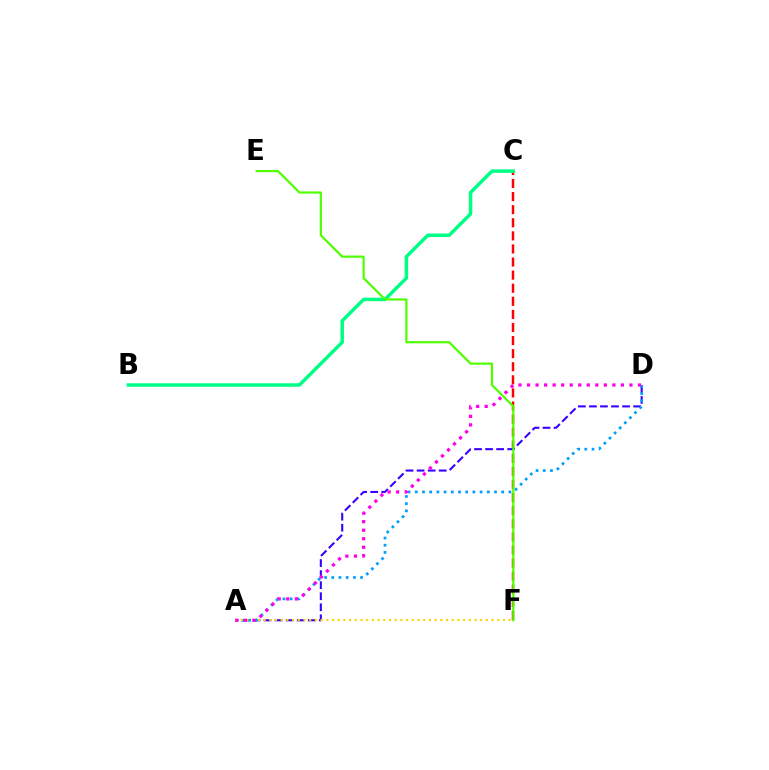{('C', 'F'): [{'color': '#ff0000', 'line_style': 'dashed', 'thickness': 1.78}], ('B', 'C'): [{'color': '#00ff86', 'line_style': 'solid', 'thickness': 2.52}], ('A', 'D'): [{'color': '#3700ff', 'line_style': 'dashed', 'thickness': 1.5}, {'color': '#009eff', 'line_style': 'dotted', 'thickness': 1.96}, {'color': '#ff00ed', 'line_style': 'dotted', 'thickness': 2.32}], ('A', 'F'): [{'color': '#ffd500', 'line_style': 'dotted', 'thickness': 1.55}], ('E', 'F'): [{'color': '#4fff00', 'line_style': 'solid', 'thickness': 1.58}]}